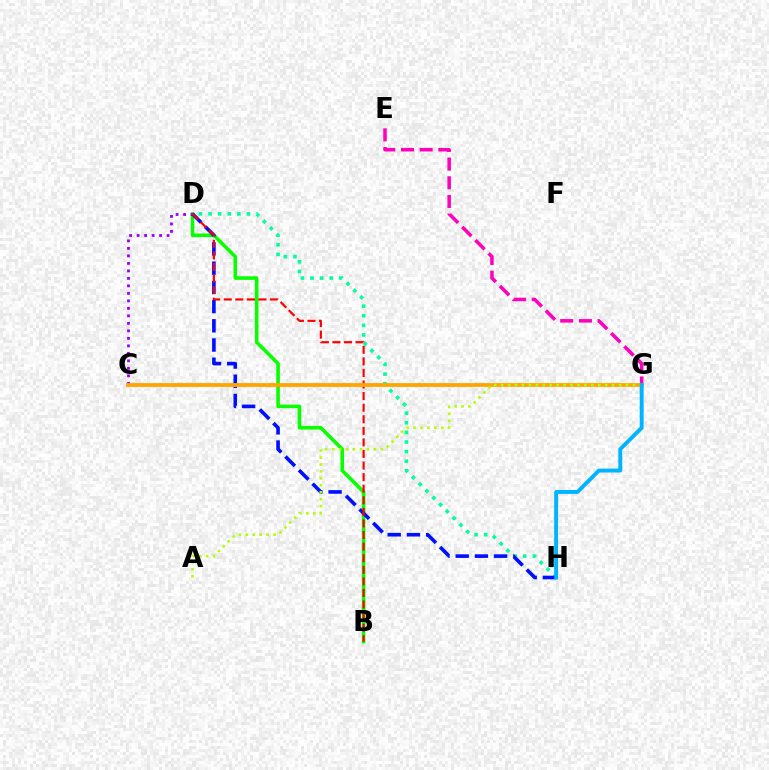{('B', 'D'): [{'color': '#08ff00', 'line_style': 'solid', 'thickness': 2.57}, {'color': '#ff0000', 'line_style': 'dashed', 'thickness': 1.57}], ('E', 'G'): [{'color': '#ff00bd', 'line_style': 'dashed', 'thickness': 2.54}], ('C', 'D'): [{'color': '#9b00ff', 'line_style': 'dotted', 'thickness': 2.04}], ('D', 'H'): [{'color': '#00ff9d', 'line_style': 'dotted', 'thickness': 2.61}, {'color': '#0010ff', 'line_style': 'dashed', 'thickness': 2.61}], ('C', 'G'): [{'color': '#ffa500', 'line_style': 'solid', 'thickness': 2.75}], ('A', 'G'): [{'color': '#b3ff00', 'line_style': 'dotted', 'thickness': 1.88}], ('G', 'H'): [{'color': '#00b5ff', 'line_style': 'solid', 'thickness': 2.82}]}